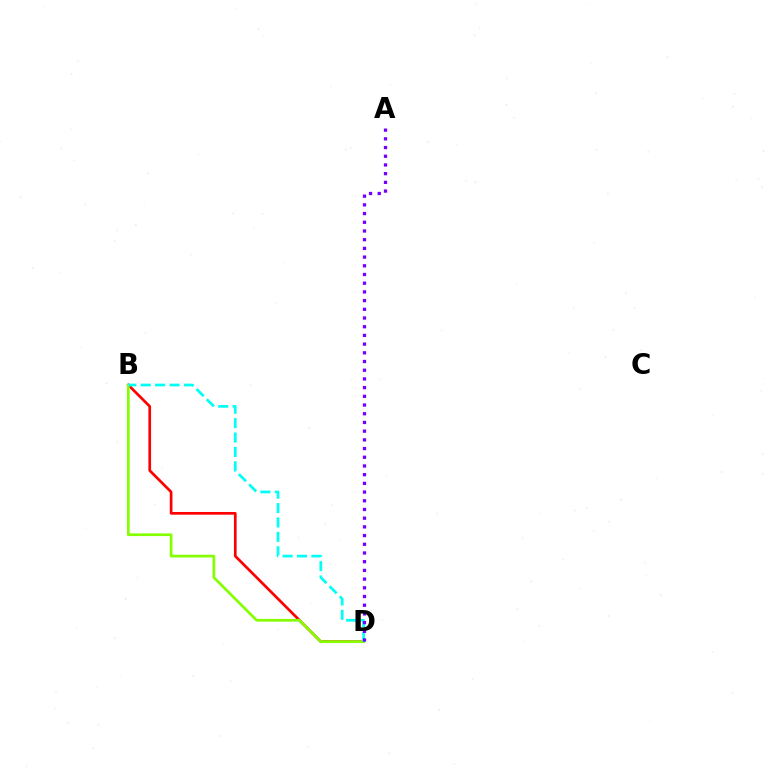{('B', 'D'): [{'color': '#ff0000', 'line_style': 'solid', 'thickness': 1.94}, {'color': '#84ff00', 'line_style': 'solid', 'thickness': 1.95}, {'color': '#00fff6', 'line_style': 'dashed', 'thickness': 1.96}], ('A', 'D'): [{'color': '#7200ff', 'line_style': 'dotted', 'thickness': 2.36}]}